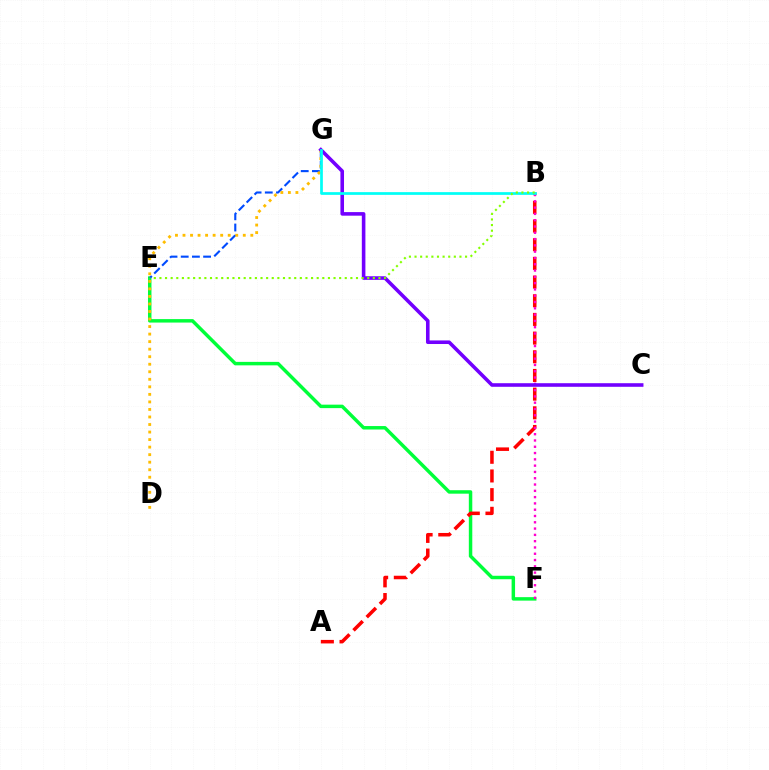{('E', 'F'): [{'color': '#00ff39', 'line_style': 'solid', 'thickness': 2.49}], ('E', 'G'): [{'color': '#004bff', 'line_style': 'dashed', 'thickness': 1.52}], ('A', 'B'): [{'color': '#ff0000', 'line_style': 'dashed', 'thickness': 2.54}], ('D', 'G'): [{'color': '#ffbd00', 'line_style': 'dotted', 'thickness': 2.05}], ('B', 'F'): [{'color': '#ff00cf', 'line_style': 'dotted', 'thickness': 1.71}], ('C', 'G'): [{'color': '#7200ff', 'line_style': 'solid', 'thickness': 2.58}], ('B', 'G'): [{'color': '#00fff6', 'line_style': 'solid', 'thickness': 1.96}], ('B', 'E'): [{'color': '#84ff00', 'line_style': 'dotted', 'thickness': 1.53}]}